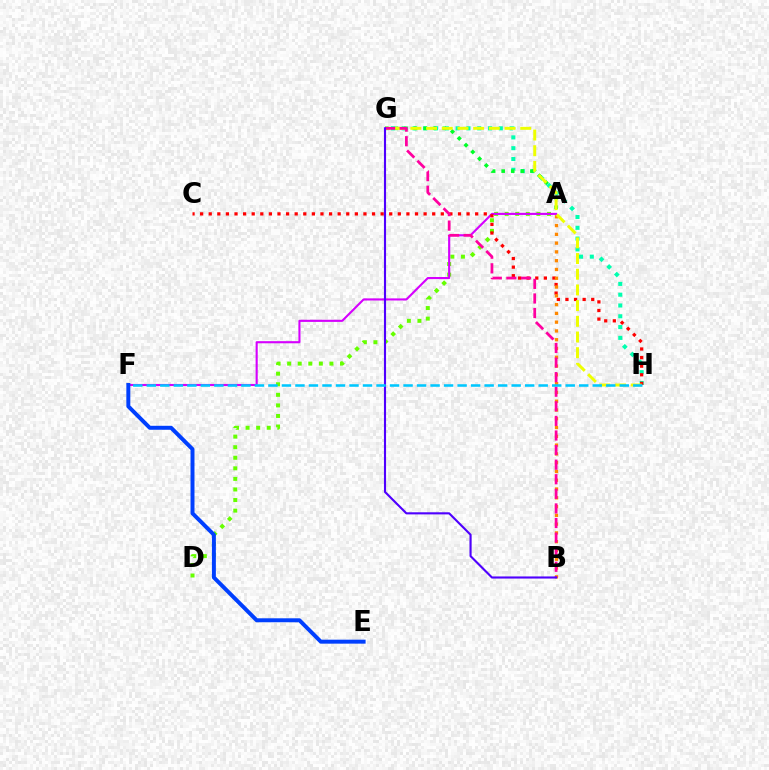{('G', 'H'): [{'color': '#00ffaf', 'line_style': 'dotted', 'thickness': 2.93}, {'color': '#eeff00', 'line_style': 'dashed', 'thickness': 2.13}], ('A', 'D'): [{'color': '#66ff00', 'line_style': 'dotted', 'thickness': 2.87}], ('A', 'G'): [{'color': '#00ff27', 'line_style': 'dotted', 'thickness': 2.6}], ('A', 'F'): [{'color': '#d600ff', 'line_style': 'solid', 'thickness': 1.52}], ('C', 'H'): [{'color': '#ff0000', 'line_style': 'dotted', 'thickness': 2.34}], ('A', 'B'): [{'color': '#ff8800', 'line_style': 'dotted', 'thickness': 2.39}], ('B', 'G'): [{'color': '#ff00a0', 'line_style': 'dashed', 'thickness': 1.98}, {'color': '#4f00ff', 'line_style': 'solid', 'thickness': 1.52}], ('F', 'H'): [{'color': '#00c7ff', 'line_style': 'dashed', 'thickness': 1.84}], ('E', 'F'): [{'color': '#003fff', 'line_style': 'solid', 'thickness': 2.86}]}